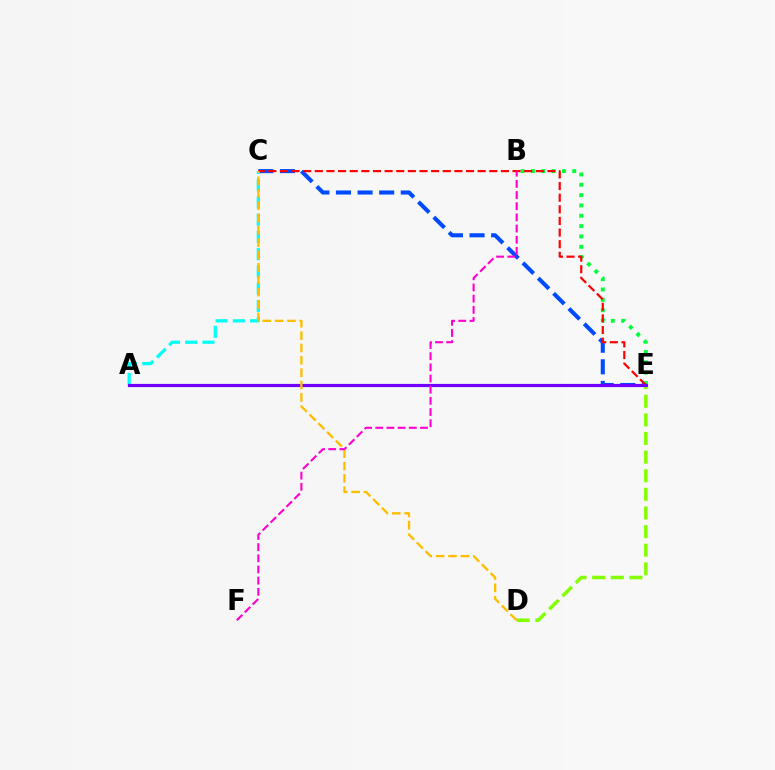{('C', 'E'): [{'color': '#004bff', 'line_style': 'dashed', 'thickness': 2.93}, {'color': '#ff0000', 'line_style': 'dashed', 'thickness': 1.58}], ('A', 'C'): [{'color': '#00fff6', 'line_style': 'dashed', 'thickness': 2.34}], ('B', 'E'): [{'color': '#00ff39', 'line_style': 'dotted', 'thickness': 2.81}], ('D', 'E'): [{'color': '#84ff00', 'line_style': 'dashed', 'thickness': 2.53}], ('A', 'E'): [{'color': '#7200ff', 'line_style': 'solid', 'thickness': 2.28}], ('C', 'D'): [{'color': '#ffbd00', 'line_style': 'dashed', 'thickness': 1.68}], ('B', 'F'): [{'color': '#ff00cf', 'line_style': 'dashed', 'thickness': 1.52}]}